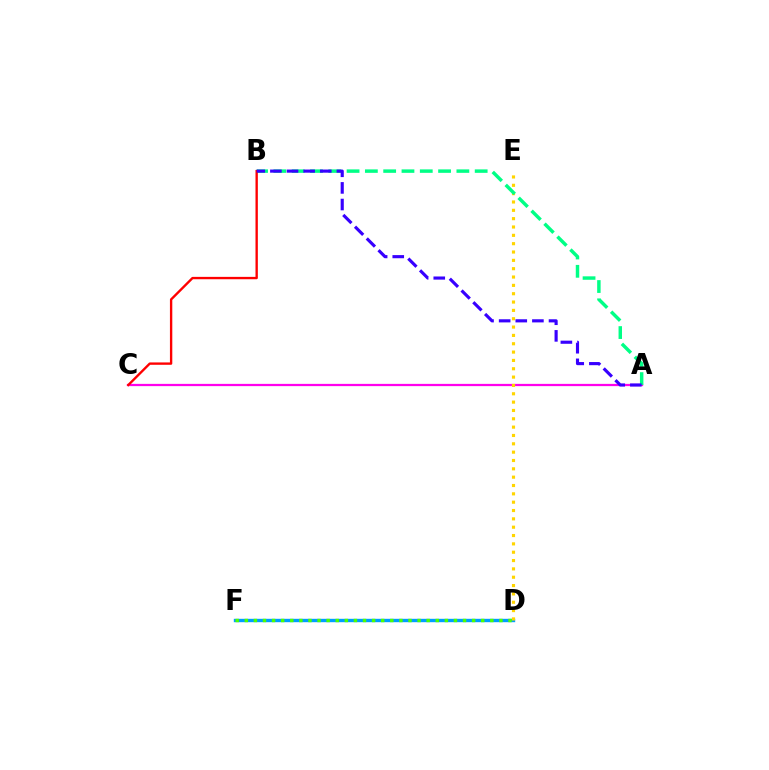{('A', 'C'): [{'color': '#ff00ed', 'line_style': 'solid', 'thickness': 1.62}], ('D', 'F'): [{'color': '#009eff', 'line_style': 'solid', 'thickness': 2.43}, {'color': '#4fff00', 'line_style': 'dotted', 'thickness': 2.47}], ('D', 'E'): [{'color': '#ffd500', 'line_style': 'dotted', 'thickness': 2.27}], ('A', 'B'): [{'color': '#00ff86', 'line_style': 'dashed', 'thickness': 2.49}, {'color': '#3700ff', 'line_style': 'dashed', 'thickness': 2.26}], ('B', 'C'): [{'color': '#ff0000', 'line_style': 'solid', 'thickness': 1.7}]}